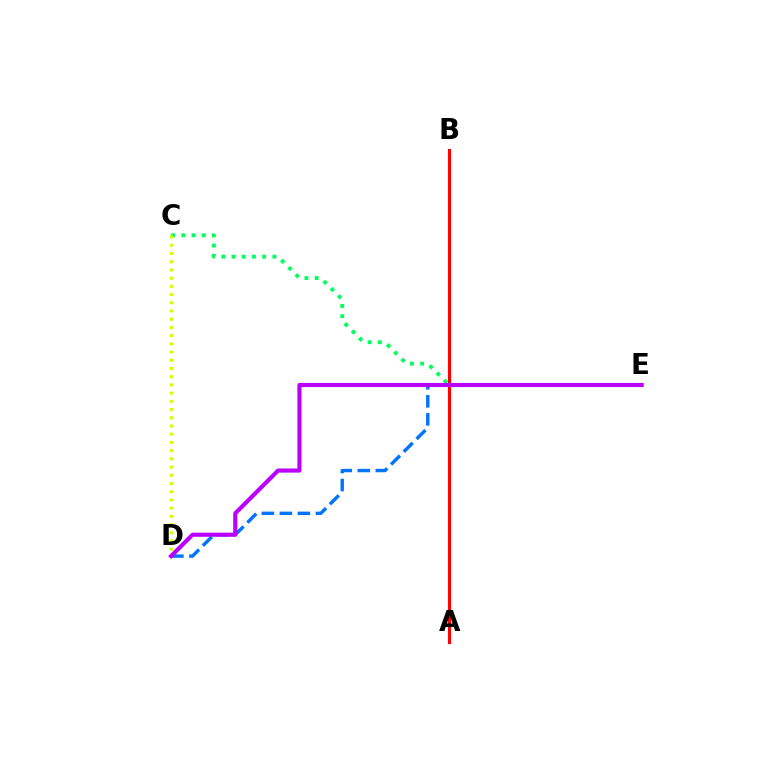{('D', 'E'): [{'color': '#0074ff', 'line_style': 'dashed', 'thickness': 2.45}, {'color': '#b900ff', 'line_style': 'solid', 'thickness': 2.97}], ('A', 'B'): [{'color': '#ff0000', 'line_style': 'solid', 'thickness': 2.24}], ('C', 'E'): [{'color': '#00ff5c', 'line_style': 'dotted', 'thickness': 2.78}], ('C', 'D'): [{'color': '#d1ff00', 'line_style': 'dotted', 'thickness': 2.23}]}